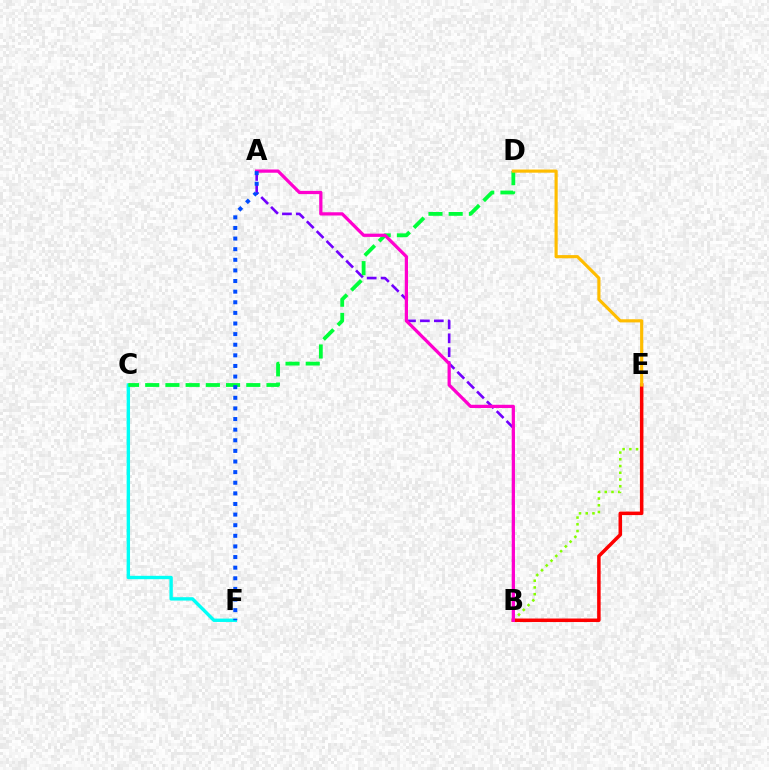{('A', 'B'): [{'color': '#7200ff', 'line_style': 'dashed', 'thickness': 1.89}, {'color': '#ff00cf', 'line_style': 'solid', 'thickness': 2.33}], ('B', 'E'): [{'color': '#84ff00', 'line_style': 'dotted', 'thickness': 1.83}, {'color': '#ff0000', 'line_style': 'solid', 'thickness': 2.53}], ('C', 'F'): [{'color': '#00fff6', 'line_style': 'solid', 'thickness': 2.43}], ('C', 'D'): [{'color': '#00ff39', 'line_style': 'dashed', 'thickness': 2.75}], ('A', 'F'): [{'color': '#004bff', 'line_style': 'dotted', 'thickness': 2.88}], ('D', 'E'): [{'color': '#ffbd00', 'line_style': 'solid', 'thickness': 2.27}]}